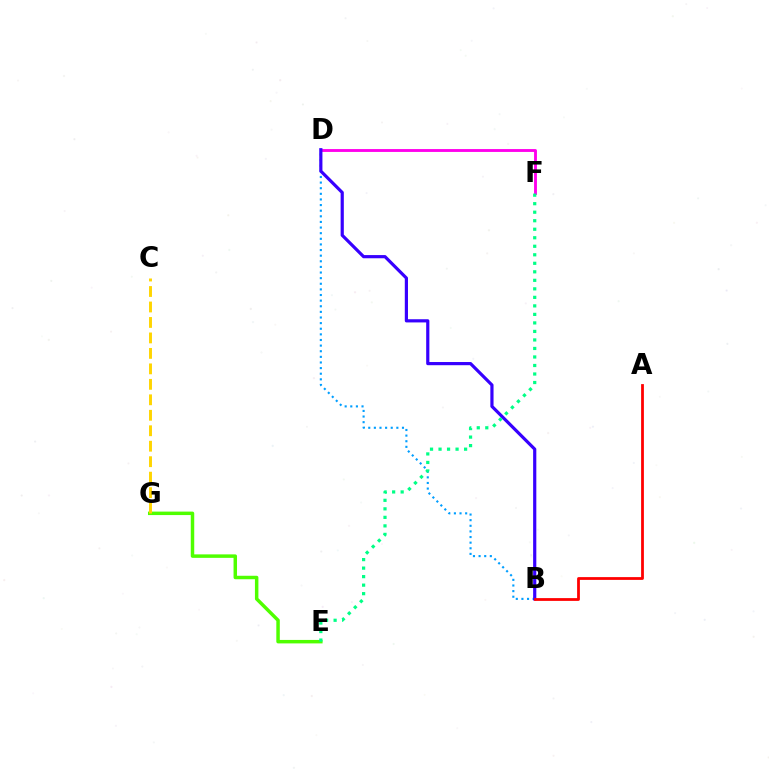{('E', 'G'): [{'color': '#4fff00', 'line_style': 'solid', 'thickness': 2.5}], ('B', 'D'): [{'color': '#009eff', 'line_style': 'dotted', 'thickness': 1.53}, {'color': '#3700ff', 'line_style': 'solid', 'thickness': 2.29}], ('D', 'F'): [{'color': '#ff00ed', 'line_style': 'solid', 'thickness': 2.07}], ('E', 'F'): [{'color': '#00ff86', 'line_style': 'dotted', 'thickness': 2.31}], ('C', 'G'): [{'color': '#ffd500', 'line_style': 'dashed', 'thickness': 2.1}], ('A', 'B'): [{'color': '#ff0000', 'line_style': 'solid', 'thickness': 2.0}]}